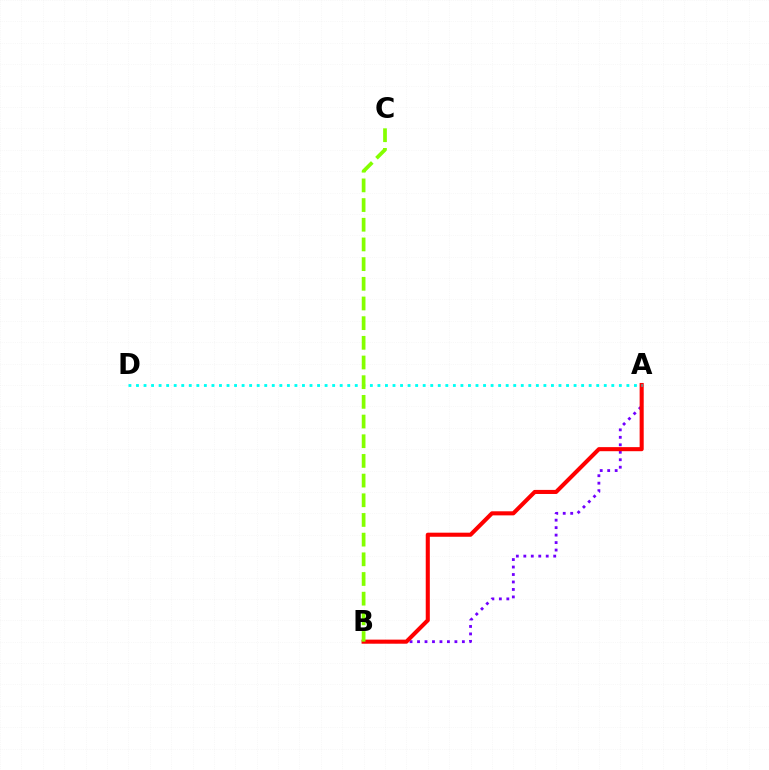{('A', 'B'): [{'color': '#7200ff', 'line_style': 'dotted', 'thickness': 2.03}, {'color': '#ff0000', 'line_style': 'solid', 'thickness': 2.93}], ('A', 'D'): [{'color': '#00fff6', 'line_style': 'dotted', 'thickness': 2.05}], ('B', 'C'): [{'color': '#84ff00', 'line_style': 'dashed', 'thickness': 2.67}]}